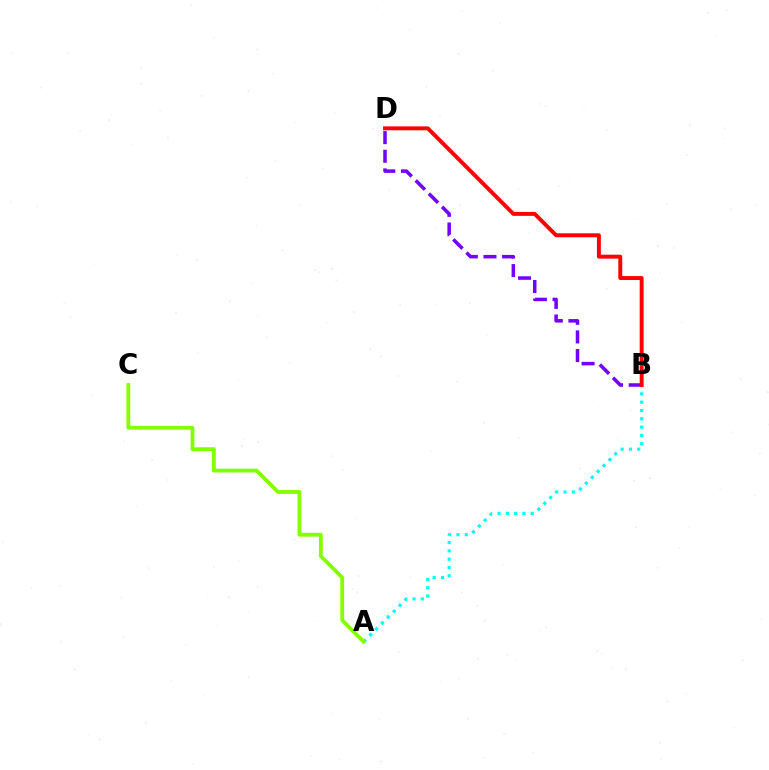{('A', 'B'): [{'color': '#00fff6', 'line_style': 'dotted', 'thickness': 2.26}], ('B', 'D'): [{'color': '#7200ff', 'line_style': 'dashed', 'thickness': 2.53}, {'color': '#ff0000', 'line_style': 'solid', 'thickness': 2.83}], ('A', 'C'): [{'color': '#84ff00', 'line_style': 'solid', 'thickness': 2.74}]}